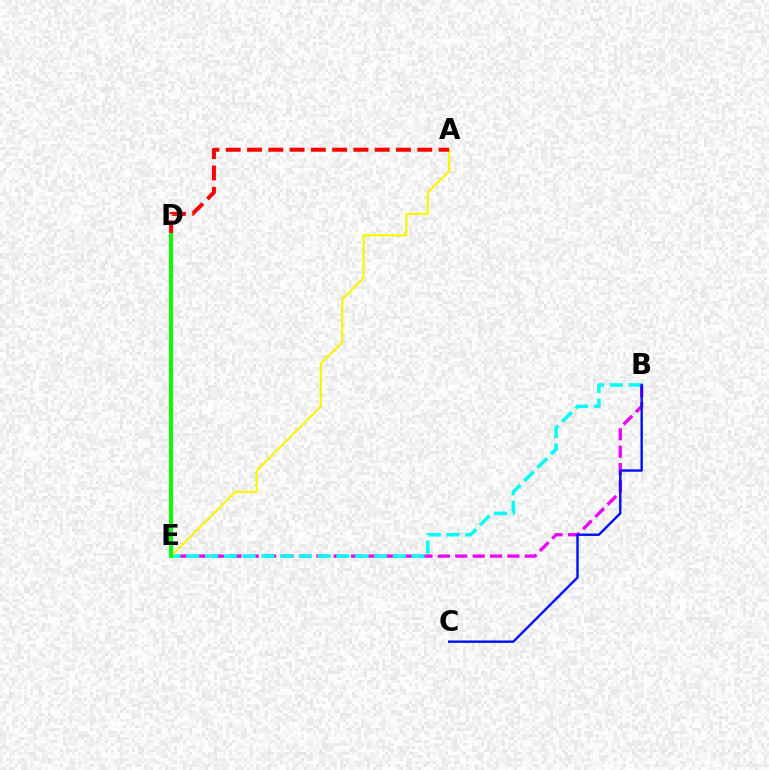{('B', 'E'): [{'color': '#ee00ff', 'line_style': 'dashed', 'thickness': 2.36}, {'color': '#00fff6', 'line_style': 'dashed', 'thickness': 2.55}], ('A', 'E'): [{'color': '#fcf500', 'line_style': 'solid', 'thickness': 1.56}], ('A', 'D'): [{'color': '#ff0000', 'line_style': 'dashed', 'thickness': 2.89}], ('D', 'E'): [{'color': '#08ff00', 'line_style': 'solid', 'thickness': 2.9}], ('B', 'C'): [{'color': '#0010ff', 'line_style': 'solid', 'thickness': 1.74}]}